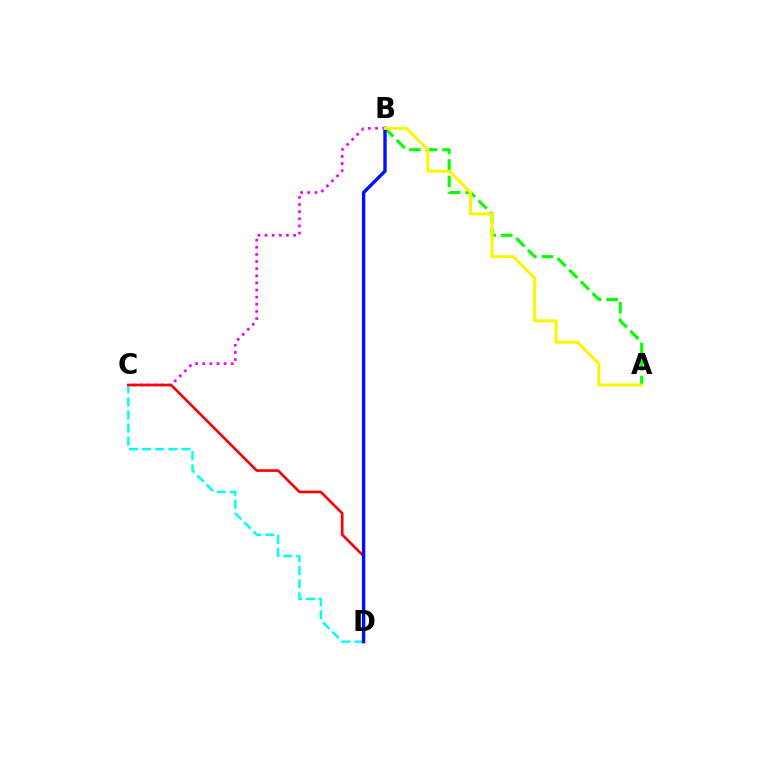{('A', 'B'): [{'color': '#08ff00', 'line_style': 'dashed', 'thickness': 2.24}, {'color': '#fcf500', 'line_style': 'solid', 'thickness': 2.18}], ('B', 'C'): [{'color': '#ee00ff', 'line_style': 'dotted', 'thickness': 1.94}], ('C', 'D'): [{'color': '#00fff6', 'line_style': 'dashed', 'thickness': 1.78}, {'color': '#ff0000', 'line_style': 'solid', 'thickness': 1.9}], ('B', 'D'): [{'color': '#0010ff', 'line_style': 'solid', 'thickness': 2.44}]}